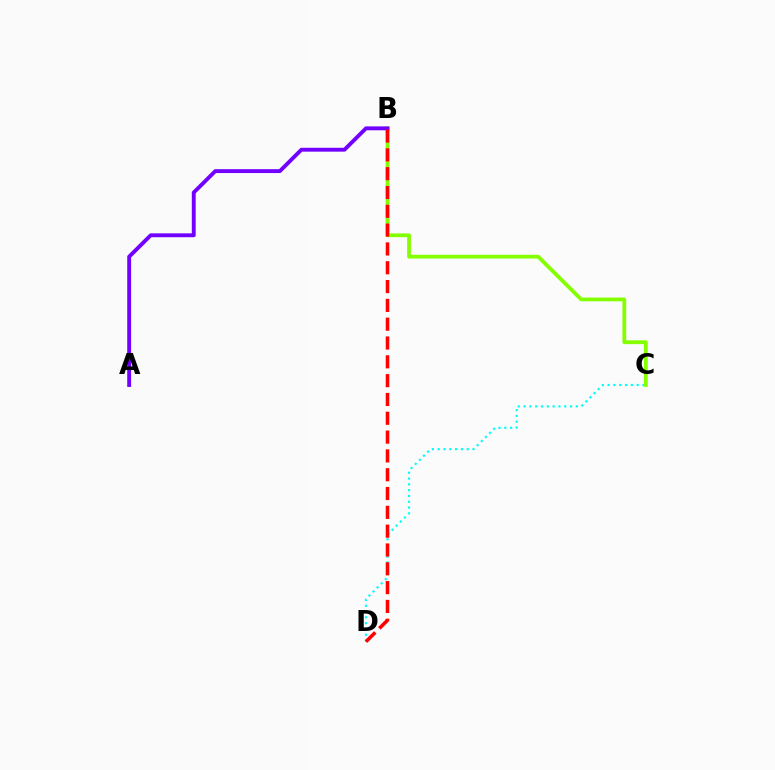{('C', 'D'): [{'color': '#00fff6', 'line_style': 'dotted', 'thickness': 1.58}], ('B', 'C'): [{'color': '#84ff00', 'line_style': 'solid', 'thickness': 2.73}], ('A', 'B'): [{'color': '#7200ff', 'line_style': 'solid', 'thickness': 2.79}], ('B', 'D'): [{'color': '#ff0000', 'line_style': 'dashed', 'thickness': 2.56}]}